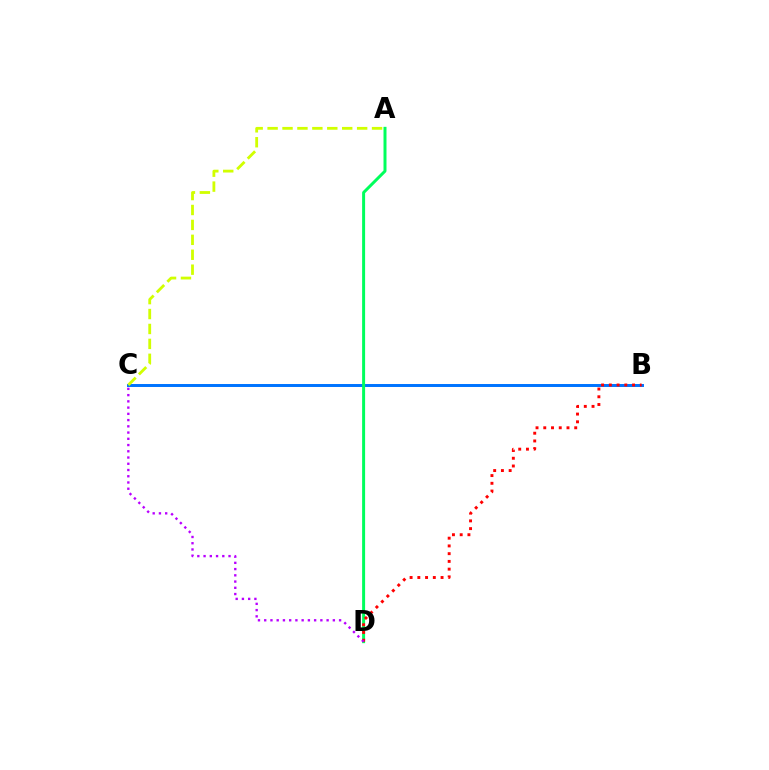{('B', 'C'): [{'color': '#0074ff', 'line_style': 'solid', 'thickness': 2.14}], ('A', 'D'): [{'color': '#00ff5c', 'line_style': 'solid', 'thickness': 2.15}], ('B', 'D'): [{'color': '#ff0000', 'line_style': 'dotted', 'thickness': 2.1}], ('A', 'C'): [{'color': '#d1ff00', 'line_style': 'dashed', 'thickness': 2.03}], ('C', 'D'): [{'color': '#b900ff', 'line_style': 'dotted', 'thickness': 1.7}]}